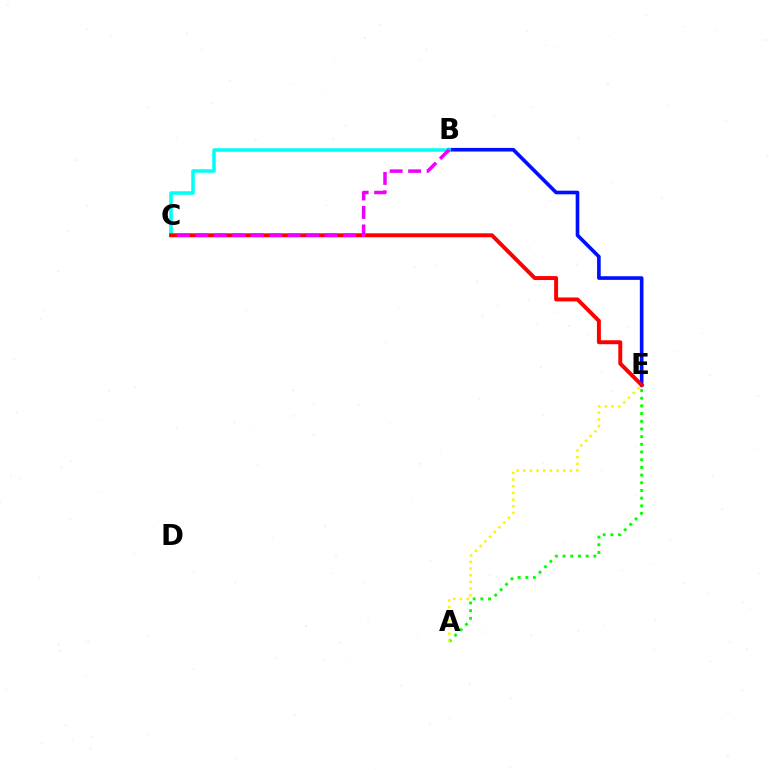{('B', 'E'): [{'color': '#0010ff', 'line_style': 'solid', 'thickness': 2.62}], ('B', 'C'): [{'color': '#00fff6', 'line_style': 'solid', 'thickness': 2.54}, {'color': '#ee00ff', 'line_style': 'dashed', 'thickness': 2.51}], ('C', 'E'): [{'color': '#ff0000', 'line_style': 'solid', 'thickness': 2.84}], ('A', 'E'): [{'color': '#08ff00', 'line_style': 'dotted', 'thickness': 2.09}, {'color': '#fcf500', 'line_style': 'dotted', 'thickness': 1.81}]}